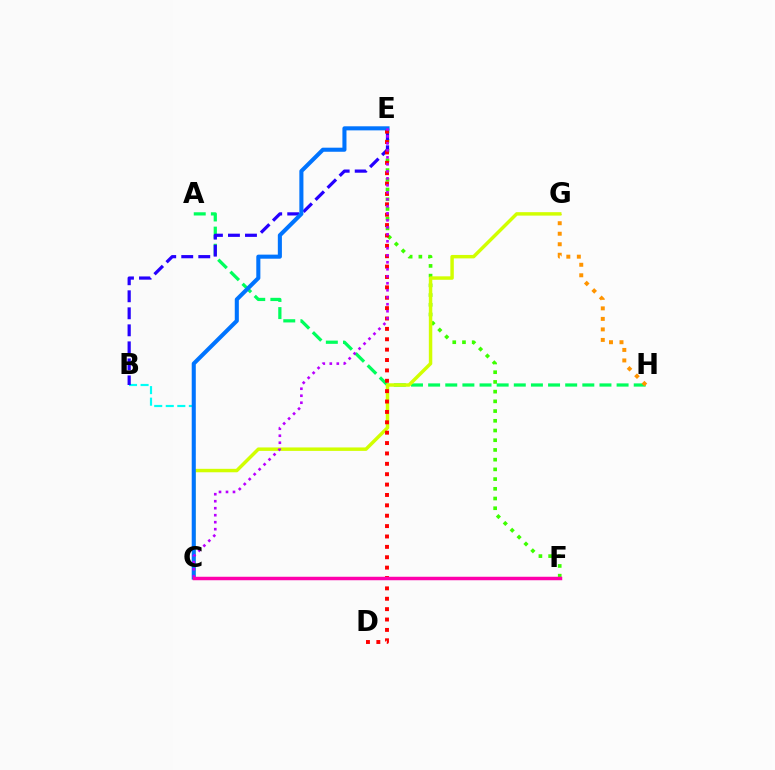{('A', 'H'): [{'color': '#00ff5c', 'line_style': 'dashed', 'thickness': 2.33}], ('E', 'F'): [{'color': '#3dff00', 'line_style': 'dotted', 'thickness': 2.64}], ('G', 'H'): [{'color': '#ff9400', 'line_style': 'dotted', 'thickness': 2.86}], ('C', 'G'): [{'color': '#d1ff00', 'line_style': 'solid', 'thickness': 2.48}], ('B', 'C'): [{'color': '#00fff6', 'line_style': 'dashed', 'thickness': 1.57}], ('B', 'E'): [{'color': '#2500ff', 'line_style': 'dashed', 'thickness': 2.31}], ('D', 'E'): [{'color': '#ff0000', 'line_style': 'dotted', 'thickness': 2.82}], ('C', 'E'): [{'color': '#0074ff', 'line_style': 'solid', 'thickness': 2.93}, {'color': '#b900ff', 'line_style': 'dotted', 'thickness': 1.9}], ('C', 'F'): [{'color': '#ff00ac', 'line_style': 'solid', 'thickness': 2.5}]}